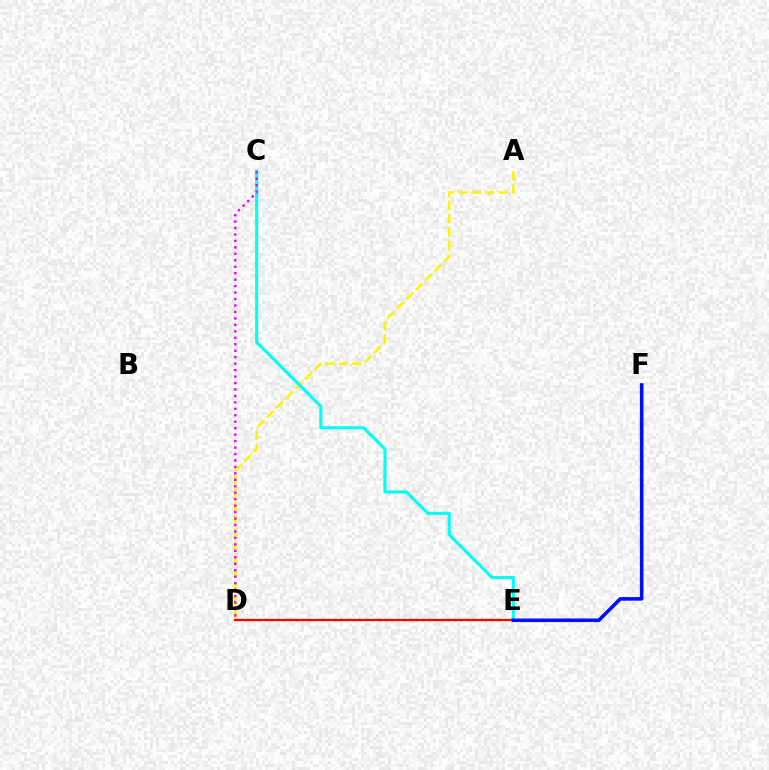{('D', 'E'): [{'color': '#08ff00', 'line_style': 'dotted', 'thickness': 1.72}, {'color': '#ff0000', 'line_style': 'solid', 'thickness': 1.61}], ('A', 'D'): [{'color': '#fcf500', 'line_style': 'dashed', 'thickness': 1.82}], ('C', 'E'): [{'color': '#00fff6', 'line_style': 'solid', 'thickness': 2.23}], ('C', 'D'): [{'color': '#ee00ff', 'line_style': 'dotted', 'thickness': 1.75}], ('E', 'F'): [{'color': '#0010ff', 'line_style': 'solid', 'thickness': 2.58}]}